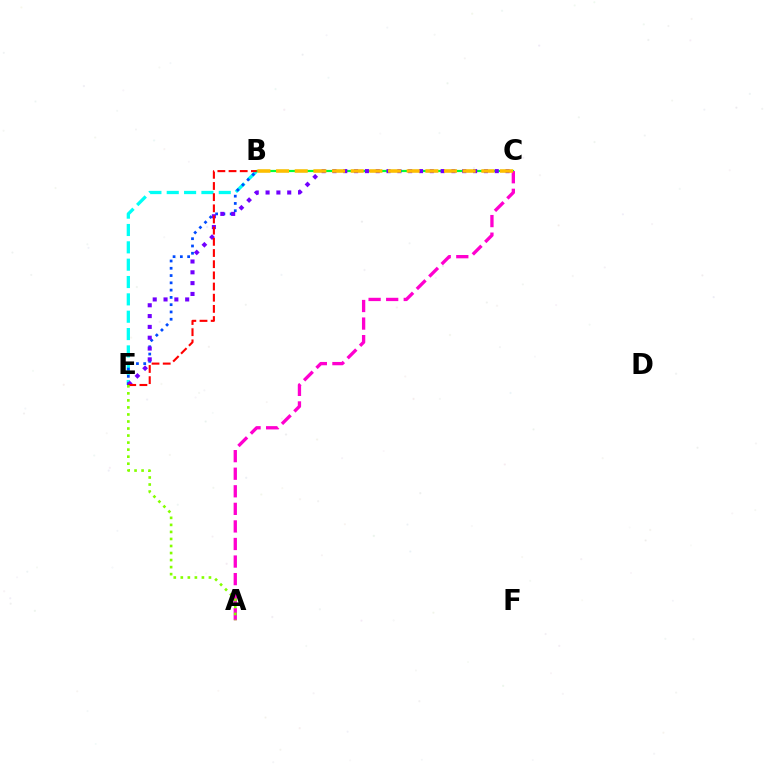{('B', 'E'): [{'color': '#00fff6', 'line_style': 'dashed', 'thickness': 2.36}, {'color': '#004bff', 'line_style': 'dotted', 'thickness': 1.98}, {'color': '#ff0000', 'line_style': 'dashed', 'thickness': 1.52}], ('B', 'C'): [{'color': '#00ff39', 'line_style': 'solid', 'thickness': 1.59}, {'color': '#ffbd00', 'line_style': 'dashed', 'thickness': 2.53}], ('A', 'C'): [{'color': '#ff00cf', 'line_style': 'dashed', 'thickness': 2.39}], ('C', 'E'): [{'color': '#7200ff', 'line_style': 'dotted', 'thickness': 2.94}], ('A', 'E'): [{'color': '#84ff00', 'line_style': 'dotted', 'thickness': 1.91}]}